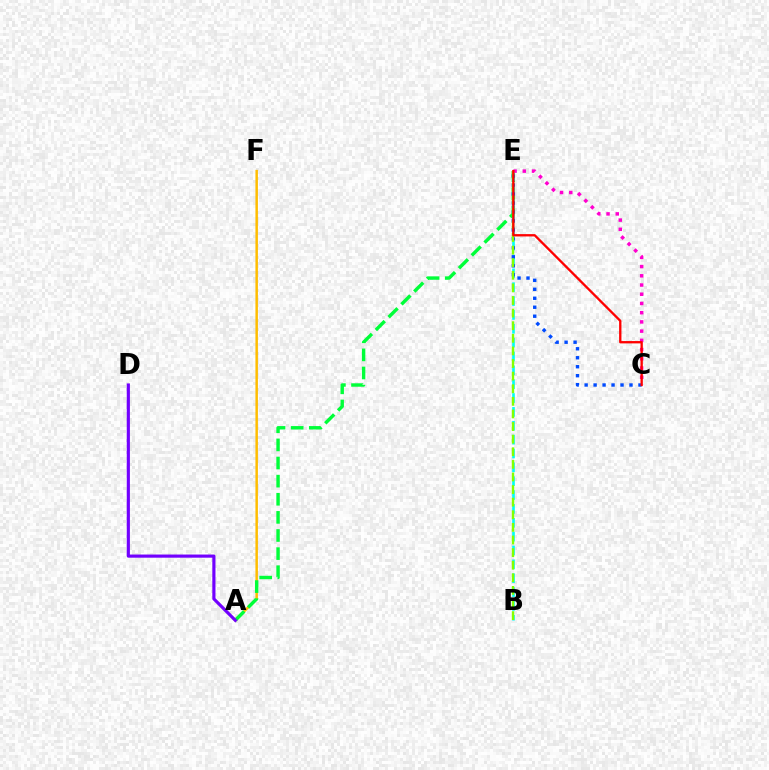{('A', 'F'): [{'color': '#ffbd00', 'line_style': 'solid', 'thickness': 1.79}], ('A', 'E'): [{'color': '#00ff39', 'line_style': 'dashed', 'thickness': 2.46}], ('B', 'E'): [{'color': '#00fff6', 'line_style': 'dashed', 'thickness': 1.88}, {'color': '#84ff00', 'line_style': 'dashed', 'thickness': 1.71}], ('C', 'E'): [{'color': '#ff00cf', 'line_style': 'dotted', 'thickness': 2.51}, {'color': '#004bff', 'line_style': 'dotted', 'thickness': 2.44}, {'color': '#ff0000', 'line_style': 'solid', 'thickness': 1.67}], ('A', 'D'): [{'color': '#7200ff', 'line_style': 'solid', 'thickness': 2.27}]}